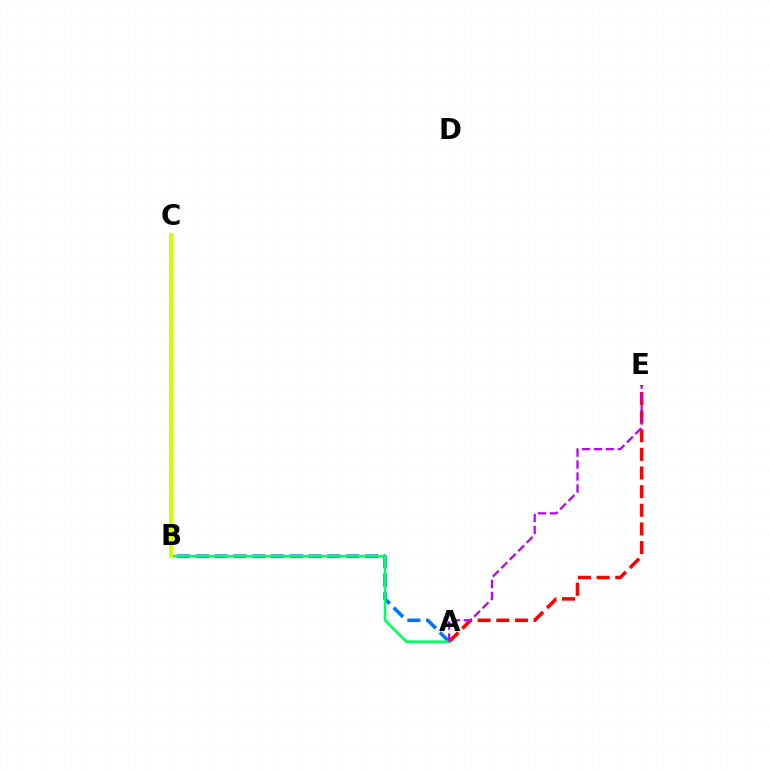{('A', 'B'): [{'color': '#0074ff', 'line_style': 'dashed', 'thickness': 2.55}, {'color': '#00ff5c', 'line_style': 'solid', 'thickness': 1.86}], ('A', 'E'): [{'color': '#ff0000', 'line_style': 'dashed', 'thickness': 2.53}, {'color': '#b900ff', 'line_style': 'dashed', 'thickness': 1.62}], ('B', 'C'): [{'color': '#d1ff00', 'line_style': 'solid', 'thickness': 2.87}]}